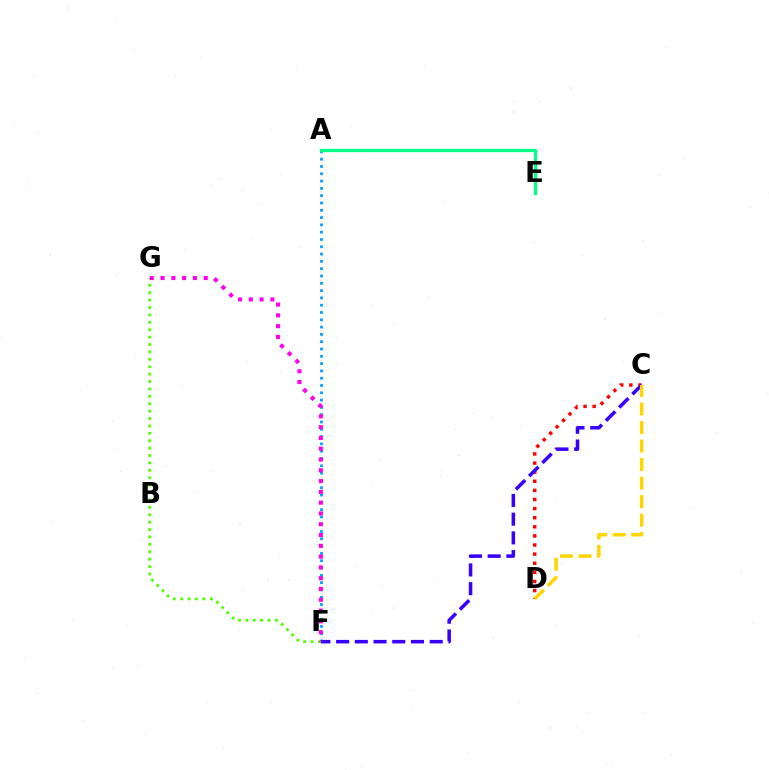{('A', 'F'): [{'color': '#009eff', 'line_style': 'dotted', 'thickness': 1.98}], ('F', 'G'): [{'color': '#4fff00', 'line_style': 'dotted', 'thickness': 2.01}, {'color': '#ff00ed', 'line_style': 'dotted', 'thickness': 2.93}], ('C', 'D'): [{'color': '#ff0000', 'line_style': 'dotted', 'thickness': 2.47}, {'color': '#ffd500', 'line_style': 'dashed', 'thickness': 2.52}], ('A', 'E'): [{'color': '#00ff86', 'line_style': 'solid', 'thickness': 2.37}], ('C', 'F'): [{'color': '#3700ff', 'line_style': 'dashed', 'thickness': 2.54}]}